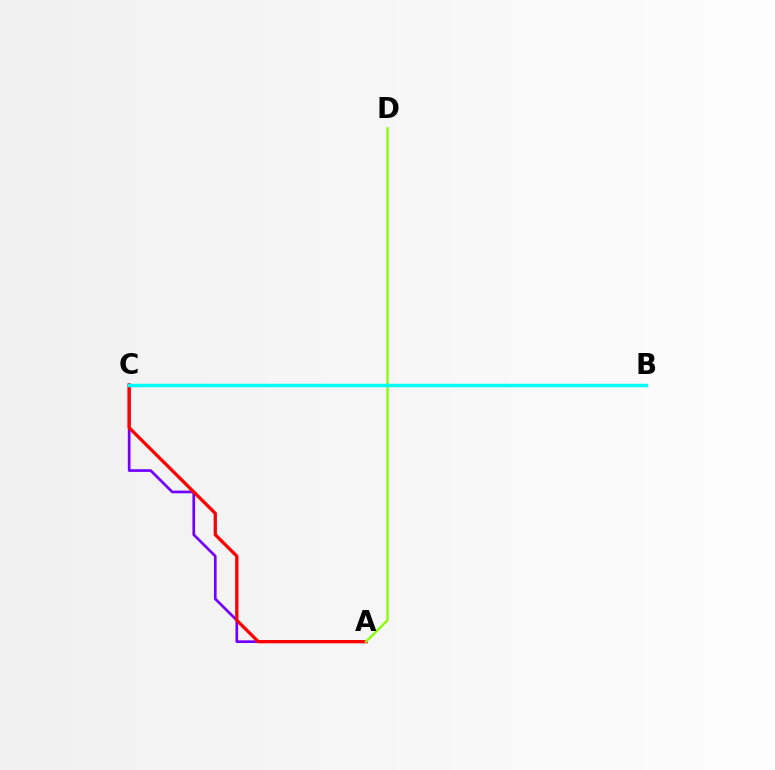{('A', 'C'): [{'color': '#7200ff', 'line_style': 'solid', 'thickness': 1.93}, {'color': '#ff0000', 'line_style': 'solid', 'thickness': 2.37}], ('A', 'D'): [{'color': '#84ff00', 'line_style': 'solid', 'thickness': 1.66}], ('B', 'C'): [{'color': '#00fff6', 'line_style': 'solid', 'thickness': 2.5}]}